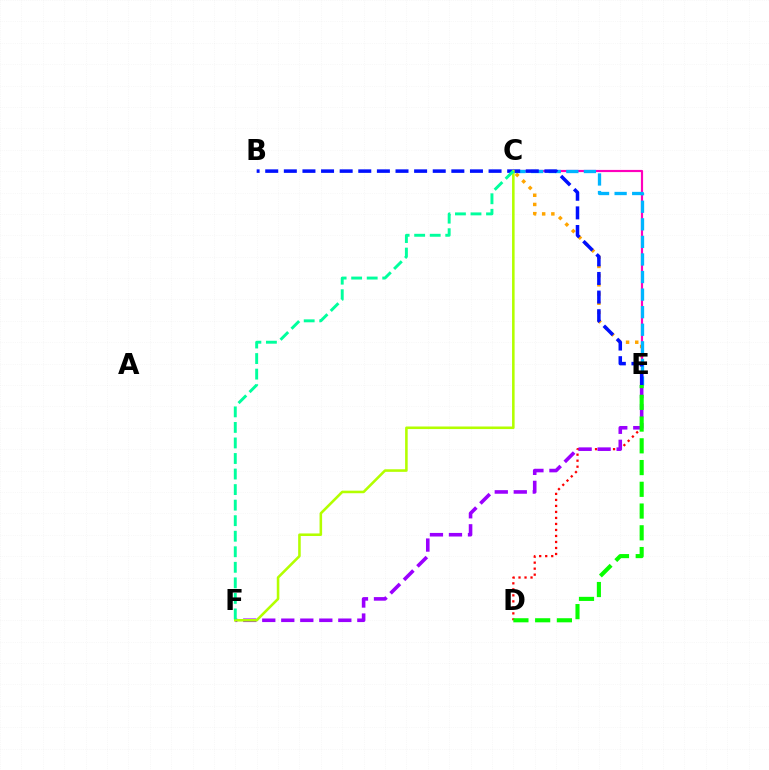{('C', 'E'): [{'color': '#ffa500', 'line_style': 'dotted', 'thickness': 2.5}, {'color': '#ff00bd', 'line_style': 'solid', 'thickness': 1.56}, {'color': '#00b5ff', 'line_style': 'dashed', 'thickness': 2.39}], ('D', 'E'): [{'color': '#ff0000', 'line_style': 'dotted', 'thickness': 1.63}, {'color': '#08ff00', 'line_style': 'dashed', 'thickness': 2.95}], ('B', 'E'): [{'color': '#0010ff', 'line_style': 'dashed', 'thickness': 2.53}], ('E', 'F'): [{'color': '#9b00ff', 'line_style': 'dashed', 'thickness': 2.58}], ('C', 'F'): [{'color': '#b3ff00', 'line_style': 'solid', 'thickness': 1.85}, {'color': '#00ff9d', 'line_style': 'dashed', 'thickness': 2.11}]}